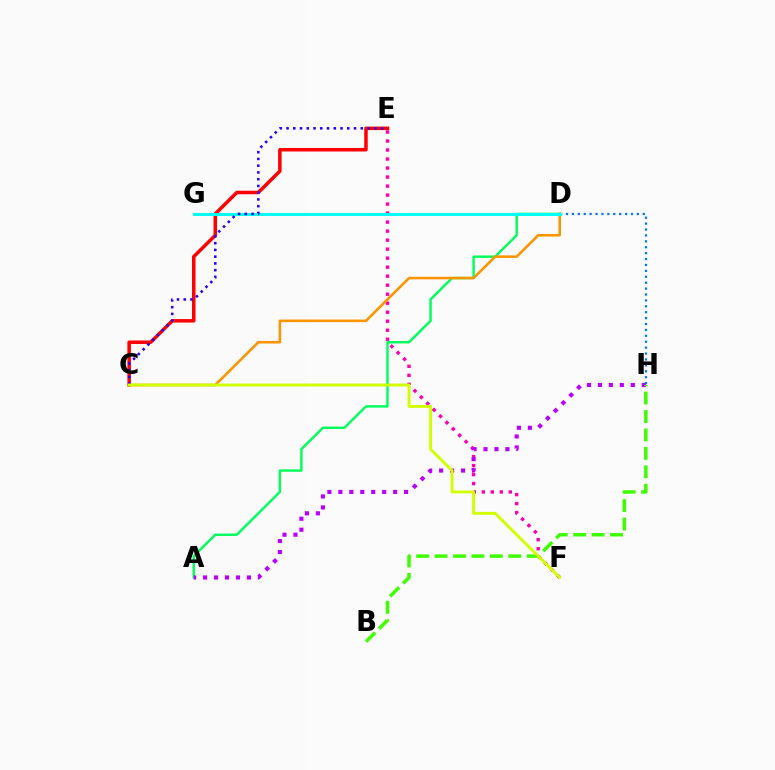{('A', 'D'): [{'color': '#00ff5c', 'line_style': 'solid', 'thickness': 1.74}], ('E', 'F'): [{'color': '#ff00ac', 'line_style': 'dotted', 'thickness': 2.45}], ('C', 'E'): [{'color': '#ff0000', 'line_style': 'solid', 'thickness': 2.53}, {'color': '#2500ff', 'line_style': 'dotted', 'thickness': 1.83}], ('A', 'H'): [{'color': '#b900ff', 'line_style': 'dotted', 'thickness': 2.98}], ('D', 'H'): [{'color': '#0074ff', 'line_style': 'dotted', 'thickness': 1.6}], ('C', 'D'): [{'color': '#ff9400', 'line_style': 'solid', 'thickness': 1.85}], ('B', 'H'): [{'color': '#3dff00', 'line_style': 'dashed', 'thickness': 2.5}], ('D', 'G'): [{'color': '#00fff6', 'line_style': 'solid', 'thickness': 2.18}], ('C', 'F'): [{'color': '#d1ff00', 'line_style': 'solid', 'thickness': 2.08}]}